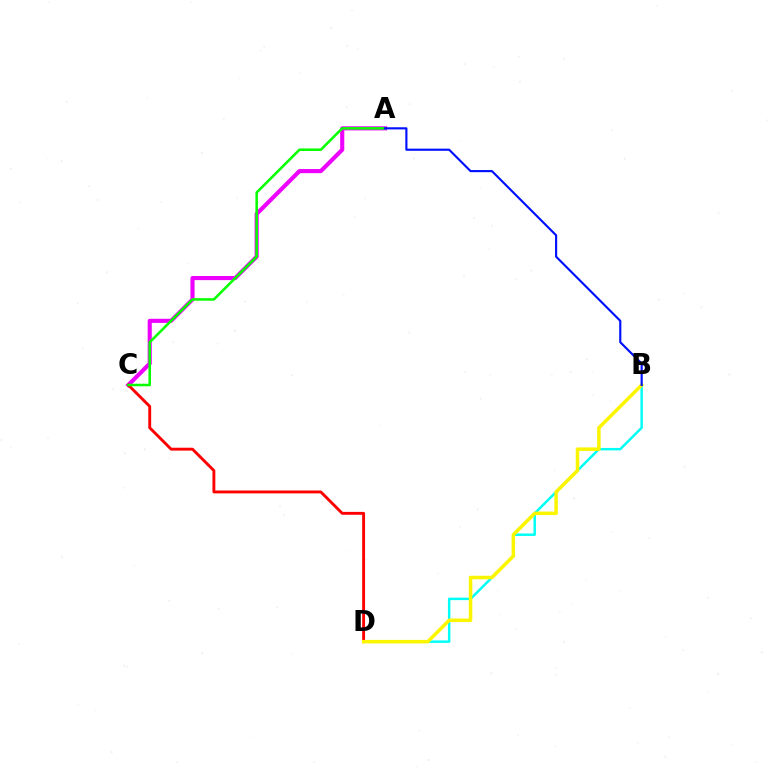{('A', 'C'): [{'color': '#ee00ff', 'line_style': 'solid', 'thickness': 2.97}, {'color': '#08ff00', 'line_style': 'solid', 'thickness': 1.83}], ('C', 'D'): [{'color': '#ff0000', 'line_style': 'solid', 'thickness': 2.07}], ('B', 'D'): [{'color': '#00fff6', 'line_style': 'solid', 'thickness': 1.78}, {'color': '#fcf500', 'line_style': 'solid', 'thickness': 2.52}], ('A', 'B'): [{'color': '#0010ff', 'line_style': 'solid', 'thickness': 1.55}]}